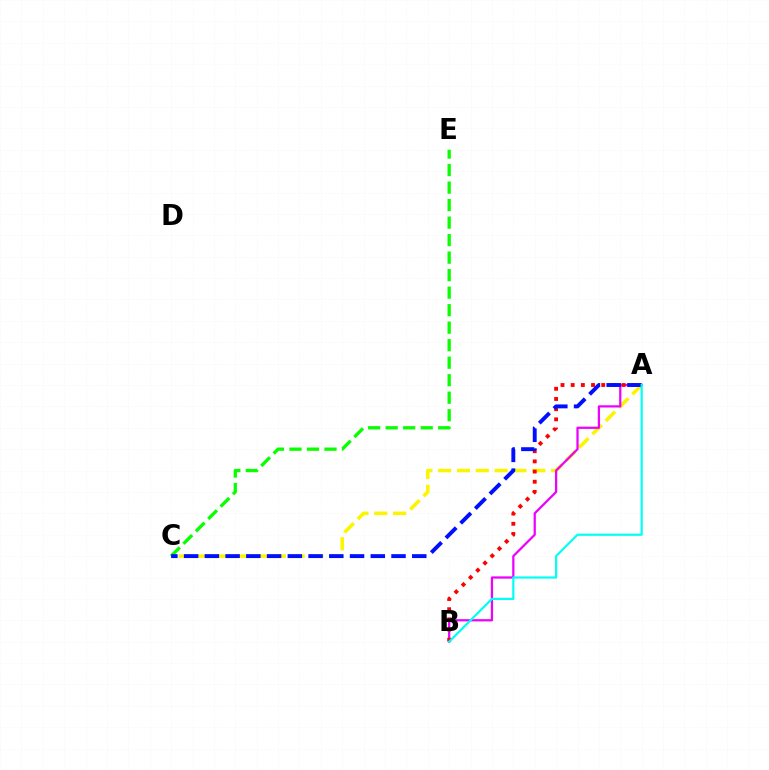{('A', 'C'): [{'color': '#fcf500', 'line_style': 'dashed', 'thickness': 2.56}, {'color': '#0010ff', 'line_style': 'dashed', 'thickness': 2.82}], ('C', 'E'): [{'color': '#08ff00', 'line_style': 'dashed', 'thickness': 2.38}], ('A', 'B'): [{'color': '#ee00ff', 'line_style': 'solid', 'thickness': 1.61}, {'color': '#ff0000', 'line_style': 'dotted', 'thickness': 2.77}, {'color': '#00fff6', 'line_style': 'solid', 'thickness': 1.57}]}